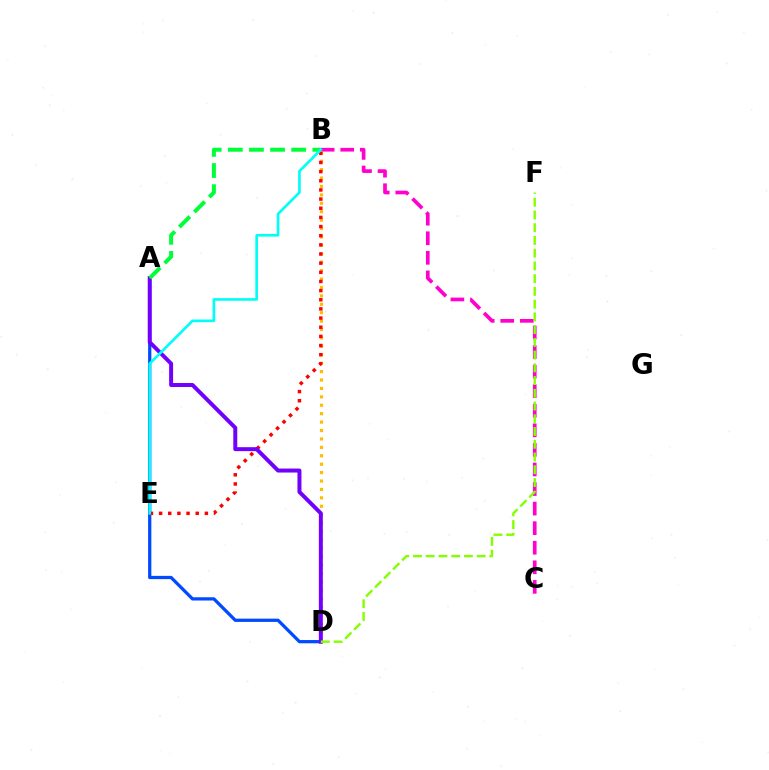{('A', 'D'): [{'color': '#004bff', 'line_style': 'solid', 'thickness': 2.34}, {'color': '#7200ff', 'line_style': 'solid', 'thickness': 2.86}], ('B', 'C'): [{'color': '#ff00cf', 'line_style': 'dashed', 'thickness': 2.66}], ('B', 'D'): [{'color': '#ffbd00', 'line_style': 'dotted', 'thickness': 2.29}], ('B', 'E'): [{'color': '#ff0000', 'line_style': 'dotted', 'thickness': 2.49}, {'color': '#00fff6', 'line_style': 'solid', 'thickness': 1.91}], ('A', 'B'): [{'color': '#00ff39', 'line_style': 'dashed', 'thickness': 2.87}], ('D', 'F'): [{'color': '#84ff00', 'line_style': 'dashed', 'thickness': 1.73}]}